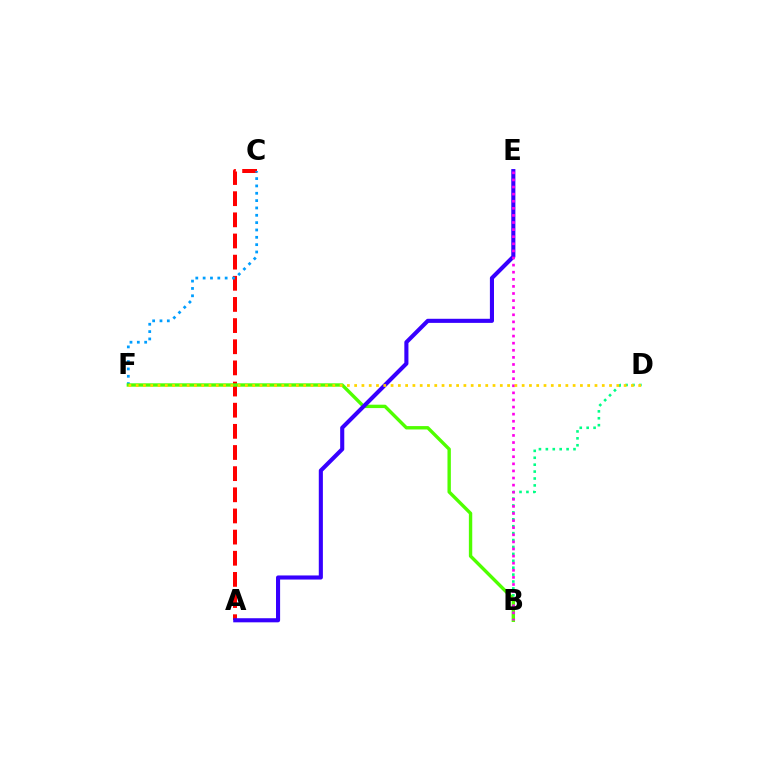{('A', 'C'): [{'color': '#ff0000', 'line_style': 'dashed', 'thickness': 2.87}], ('B', 'D'): [{'color': '#00ff86', 'line_style': 'dotted', 'thickness': 1.88}], ('C', 'F'): [{'color': '#009eff', 'line_style': 'dotted', 'thickness': 1.99}], ('B', 'F'): [{'color': '#4fff00', 'line_style': 'solid', 'thickness': 2.44}], ('A', 'E'): [{'color': '#3700ff', 'line_style': 'solid', 'thickness': 2.95}], ('B', 'E'): [{'color': '#ff00ed', 'line_style': 'dotted', 'thickness': 1.93}], ('D', 'F'): [{'color': '#ffd500', 'line_style': 'dotted', 'thickness': 1.98}]}